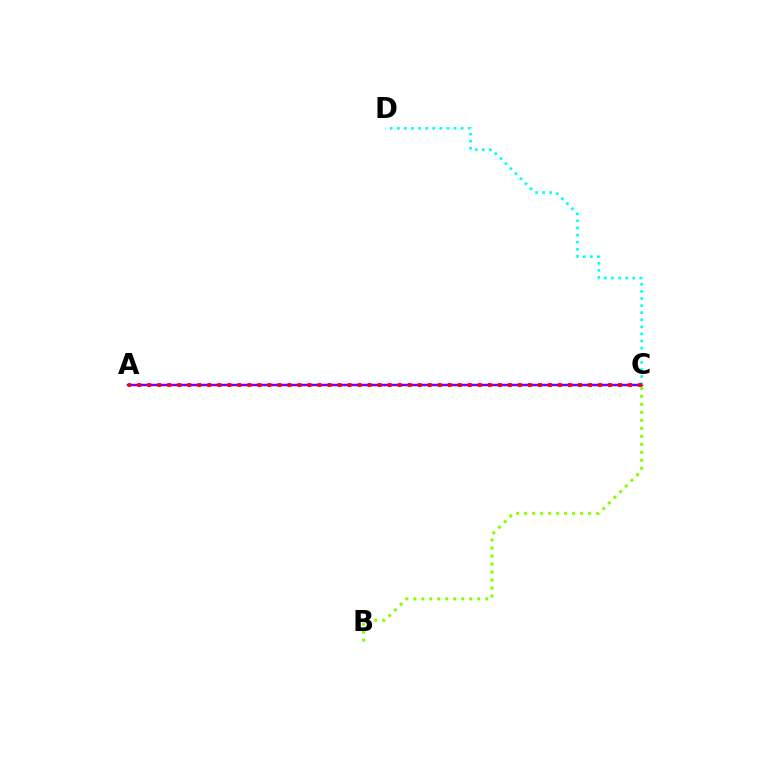{('A', 'C'): [{'color': '#7200ff', 'line_style': 'solid', 'thickness': 1.8}, {'color': '#ff0000', 'line_style': 'dotted', 'thickness': 2.72}], ('C', 'D'): [{'color': '#00fff6', 'line_style': 'dotted', 'thickness': 1.93}], ('B', 'C'): [{'color': '#84ff00', 'line_style': 'dotted', 'thickness': 2.17}]}